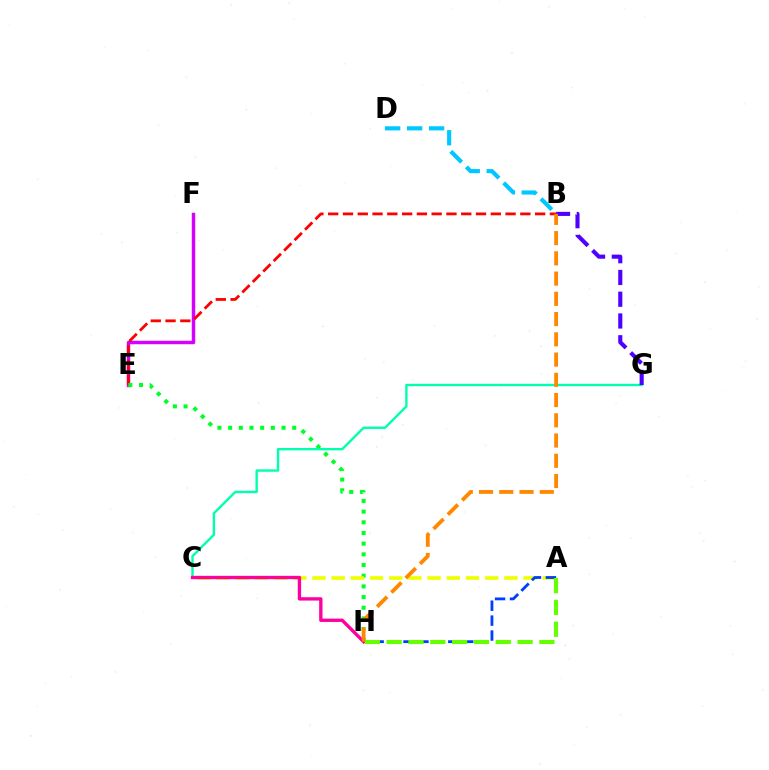{('E', 'F'): [{'color': '#d600ff', 'line_style': 'solid', 'thickness': 2.49}], ('B', 'E'): [{'color': '#ff0000', 'line_style': 'dashed', 'thickness': 2.01}], ('E', 'H'): [{'color': '#00ff27', 'line_style': 'dotted', 'thickness': 2.9}], ('A', 'C'): [{'color': '#eeff00', 'line_style': 'dashed', 'thickness': 2.61}], ('A', 'H'): [{'color': '#003fff', 'line_style': 'dashed', 'thickness': 2.03}, {'color': '#66ff00', 'line_style': 'dashed', 'thickness': 2.96}], ('B', 'D'): [{'color': '#00c7ff', 'line_style': 'dashed', 'thickness': 2.98}], ('C', 'G'): [{'color': '#00ffaf', 'line_style': 'solid', 'thickness': 1.71}], ('C', 'H'): [{'color': '#ff00a0', 'line_style': 'solid', 'thickness': 2.41}], ('B', 'G'): [{'color': '#4f00ff', 'line_style': 'dashed', 'thickness': 2.96}], ('B', 'H'): [{'color': '#ff8800', 'line_style': 'dashed', 'thickness': 2.75}]}